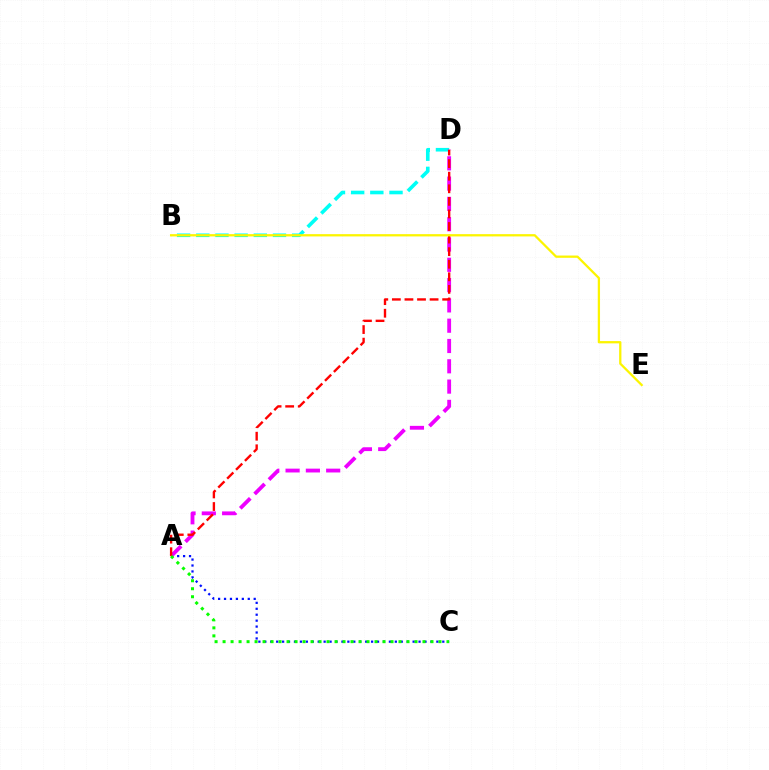{('A', 'C'): [{'color': '#0010ff', 'line_style': 'dotted', 'thickness': 1.61}, {'color': '#08ff00', 'line_style': 'dotted', 'thickness': 2.17}], ('B', 'D'): [{'color': '#00fff6', 'line_style': 'dashed', 'thickness': 2.61}], ('A', 'D'): [{'color': '#ee00ff', 'line_style': 'dashed', 'thickness': 2.76}, {'color': '#ff0000', 'line_style': 'dashed', 'thickness': 1.71}], ('B', 'E'): [{'color': '#fcf500', 'line_style': 'solid', 'thickness': 1.64}]}